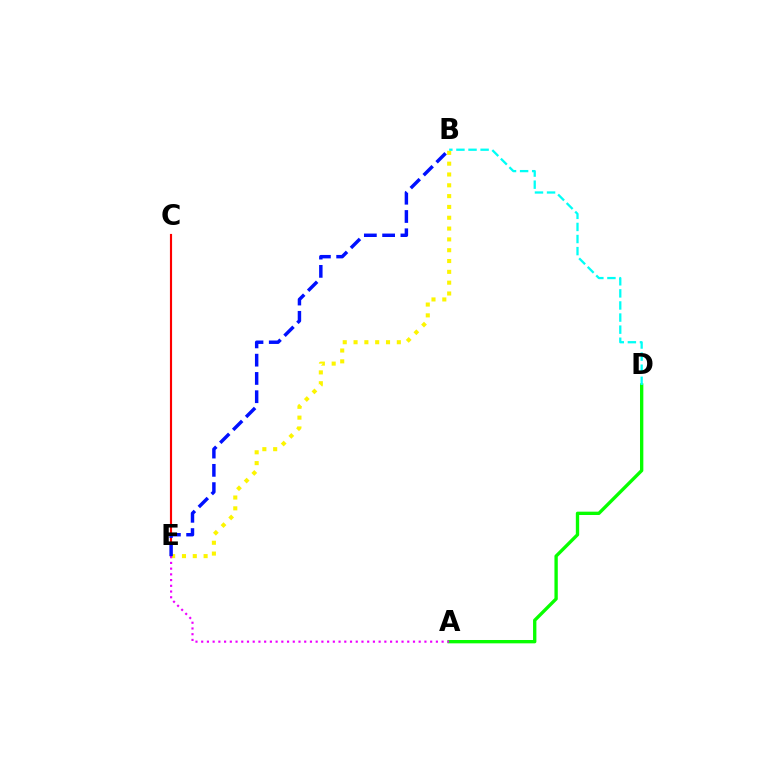{('B', 'E'): [{'color': '#fcf500', 'line_style': 'dotted', 'thickness': 2.94}, {'color': '#0010ff', 'line_style': 'dashed', 'thickness': 2.48}], ('C', 'E'): [{'color': '#ff0000', 'line_style': 'solid', 'thickness': 1.55}], ('A', 'D'): [{'color': '#08ff00', 'line_style': 'solid', 'thickness': 2.41}], ('B', 'D'): [{'color': '#00fff6', 'line_style': 'dashed', 'thickness': 1.64}], ('A', 'E'): [{'color': '#ee00ff', 'line_style': 'dotted', 'thickness': 1.56}]}